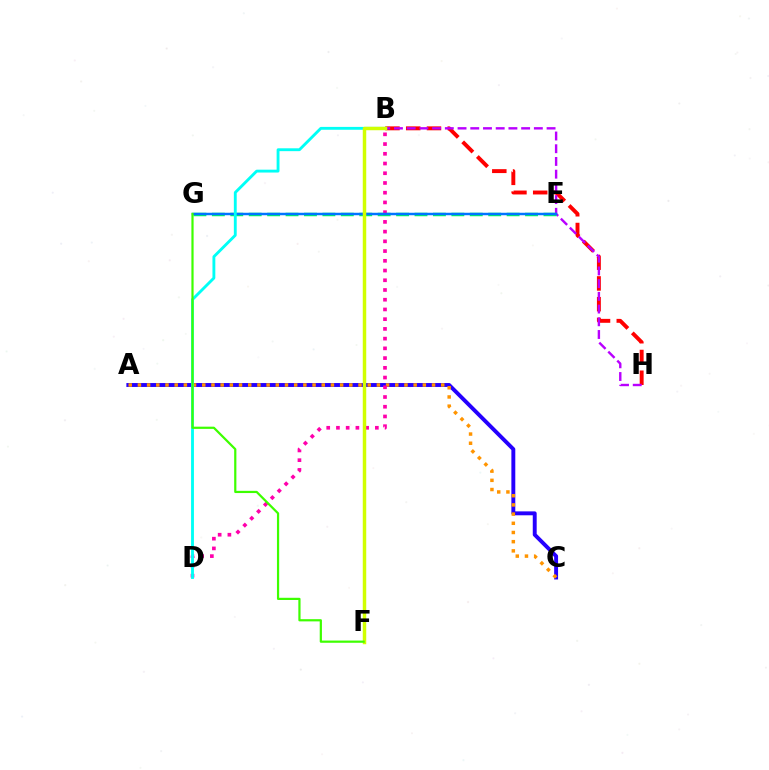{('A', 'C'): [{'color': '#2500ff', 'line_style': 'solid', 'thickness': 2.82}, {'color': '#ff9400', 'line_style': 'dotted', 'thickness': 2.5}], ('B', 'H'): [{'color': '#ff0000', 'line_style': 'dashed', 'thickness': 2.82}, {'color': '#b900ff', 'line_style': 'dashed', 'thickness': 1.73}], ('E', 'G'): [{'color': '#00ff5c', 'line_style': 'dashed', 'thickness': 2.5}, {'color': '#0074ff', 'line_style': 'solid', 'thickness': 1.78}], ('B', 'D'): [{'color': '#ff00ac', 'line_style': 'dotted', 'thickness': 2.64}, {'color': '#00fff6', 'line_style': 'solid', 'thickness': 2.06}], ('B', 'F'): [{'color': '#d1ff00', 'line_style': 'solid', 'thickness': 2.5}], ('F', 'G'): [{'color': '#3dff00', 'line_style': 'solid', 'thickness': 1.59}]}